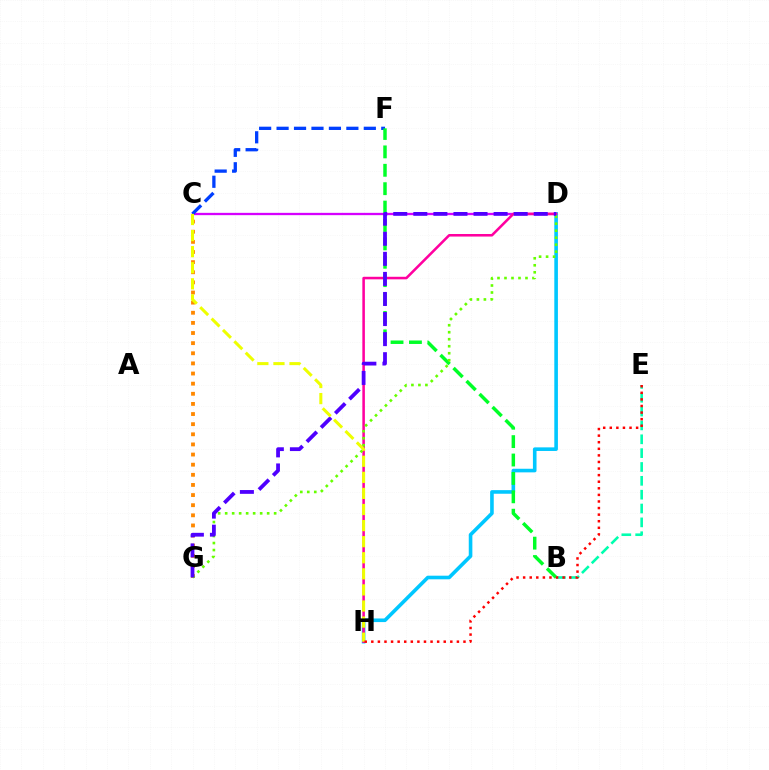{('C', 'D'): [{'color': '#d600ff', 'line_style': 'solid', 'thickness': 1.66}], ('C', 'F'): [{'color': '#003fff', 'line_style': 'dashed', 'thickness': 2.37}], ('D', 'H'): [{'color': '#00c7ff', 'line_style': 'solid', 'thickness': 2.6}, {'color': '#ff00a0', 'line_style': 'solid', 'thickness': 1.84}], ('C', 'G'): [{'color': '#ff8800', 'line_style': 'dotted', 'thickness': 2.75}], ('B', 'F'): [{'color': '#00ff27', 'line_style': 'dashed', 'thickness': 2.5}], ('D', 'G'): [{'color': '#66ff00', 'line_style': 'dotted', 'thickness': 1.9}, {'color': '#4f00ff', 'line_style': 'dashed', 'thickness': 2.73}], ('B', 'E'): [{'color': '#00ffaf', 'line_style': 'dashed', 'thickness': 1.88}], ('C', 'H'): [{'color': '#eeff00', 'line_style': 'dashed', 'thickness': 2.18}], ('E', 'H'): [{'color': '#ff0000', 'line_style': 'dotted', 'thickness': 1.79}]}